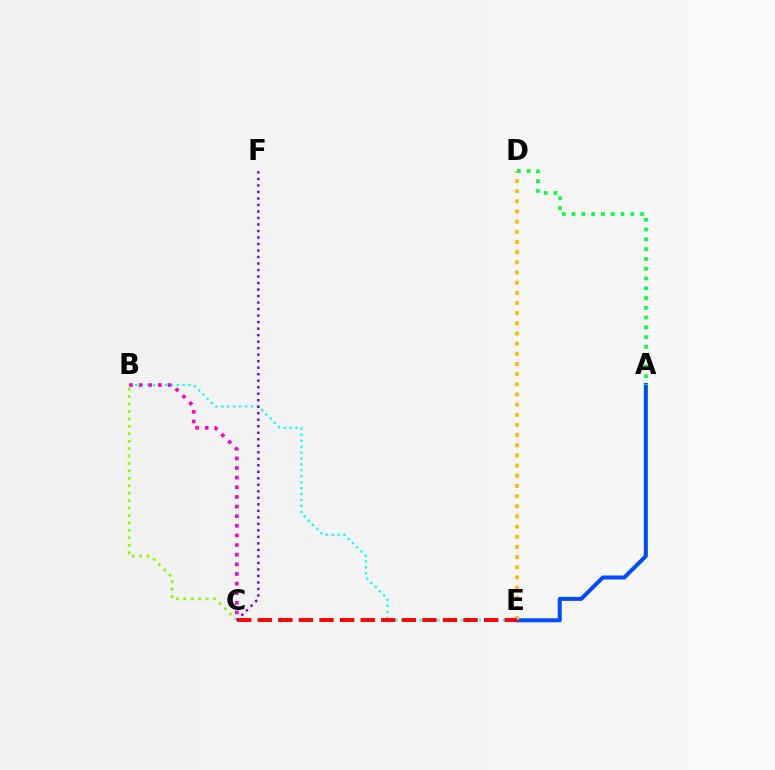{('A', 'E'): [{'color': '#004bff', 'line_style': 'solid', 'thickness': 2.89}], ('B', 'C'): [{'color': '#84ff00', 'line_style': 'dotted', 'thickness': 2.02}, {'color': '#ff00cf', 'line_style': 'dotted', 'thickness': 2.62}], ('D', 'E'): [{'color': '#ffbd00', 'line_style': 'dotted', 'thickness': 2.76}], ('B', 'E'): [{'color': '#00fff6', 'line_style': 'dotted', 'thickness': 1.61}], ('C', 'E'): [{'color': '#ff0000', 'line_style': 'dashed', 'thickness': 2.8}], ('C', 'F'): [{'color': '#7200ff', 'line_style': 'dotted', 'thickness': 1.77}], ('A', 'D'): [{'color': '#00ff39', 'line_style': 'dotted', 'thickness': 2.66}]}